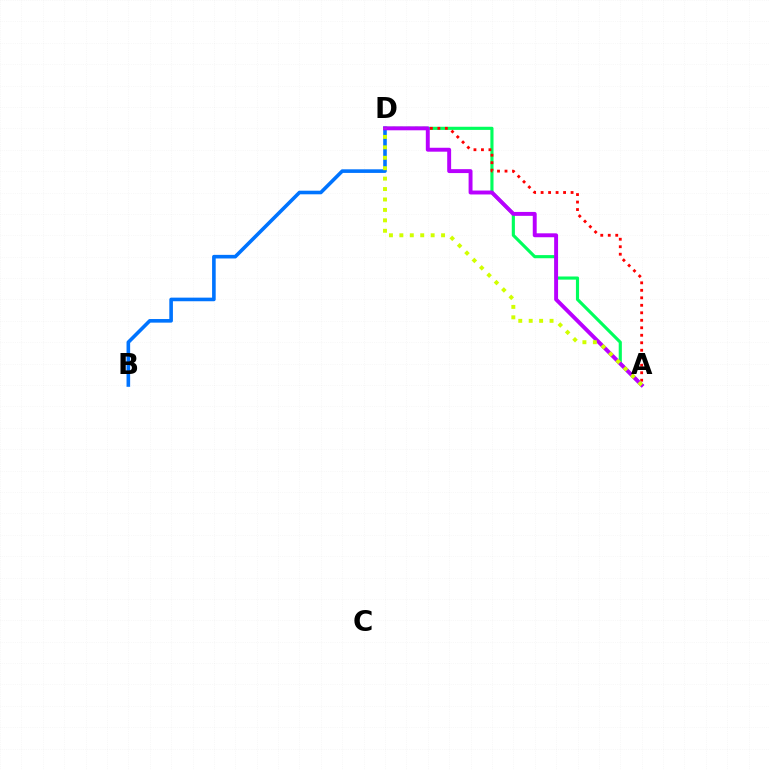{('A', 'D'): [{'color': '#00ff5c', 'line_style': 'solid', 'thickness': 2.26}, {'color': '#ff0000', 'line_style': 'dotted', 'thickness': 2.04}, {'color': '#b900ff', 'line_style': 'solid', 'thickness': 2.82}, {'color': '#d1ff00', 'line_style': 'dotted', 'thickness': 2.83}], ('B', 'D'): [{'color': '#0074ff', 'line_style': 'solid', 'thickness': 2.59}]}